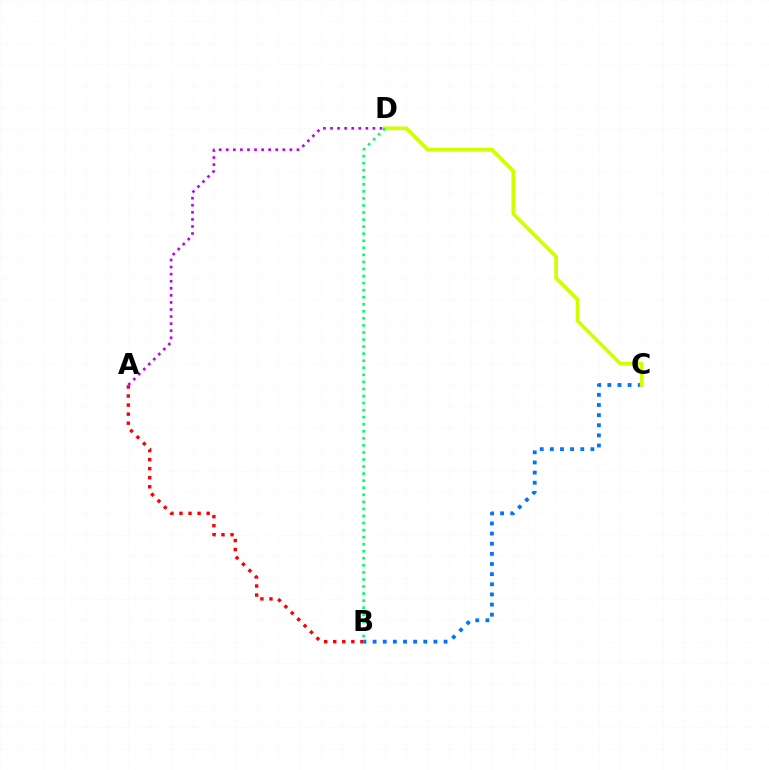{('A', 'D'): [{'color': '#b900ff', 'line_style': 'dotted', 'thickness': 1.92}], ('B', 'C'): [{'color': '#0074ff', 'line_style': 'dotted', 'thickness': 2.75}], ('A', 'B'): [{'color': '#ff0000', 'line_style': 'dotted', 'thickness': 2.46}], ('C', 'D'): [{'color': '#d1ff00', 'line_style': 'solid', 'thickness': 2.68}], ('B', 'D'): [{'color': '#00ff5c', 'line_style': 'dotted', 'thickness': 1.92}]}